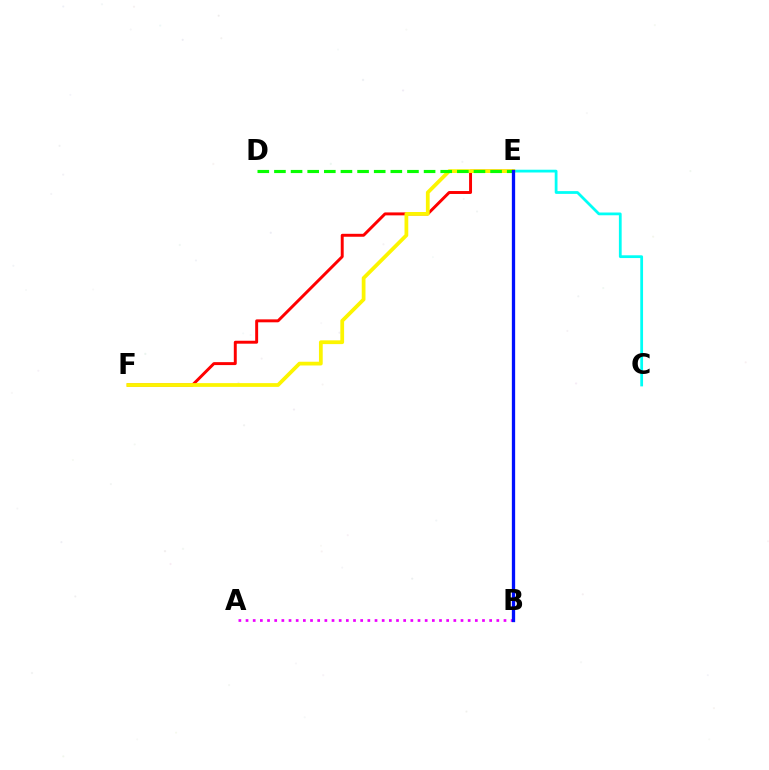{('C', 'E'): [{'color': '#00fff6', 'line_style': 'solid', 'thickness': 1.99}], ('E', 'F'): [{'color': '#ff0000', 'line_style': 'solid', 'thickness': 2.12}, {'color': '#fcf500', 'line_style': 'solid', 'thickness': 2.71}], ('A', 'B'): [{'color': '#ee00ff', 'line_style': 'dotted', 'thickness': 1.95}], ('D', 'E'): [{'color': '#08ff00', 'line_style': 'dashed', 'thickness': 2.26}], ('B', 'E'): [{'color': '#0010ff', 'line_style': 'solid', 'thickness': 2.37}]}